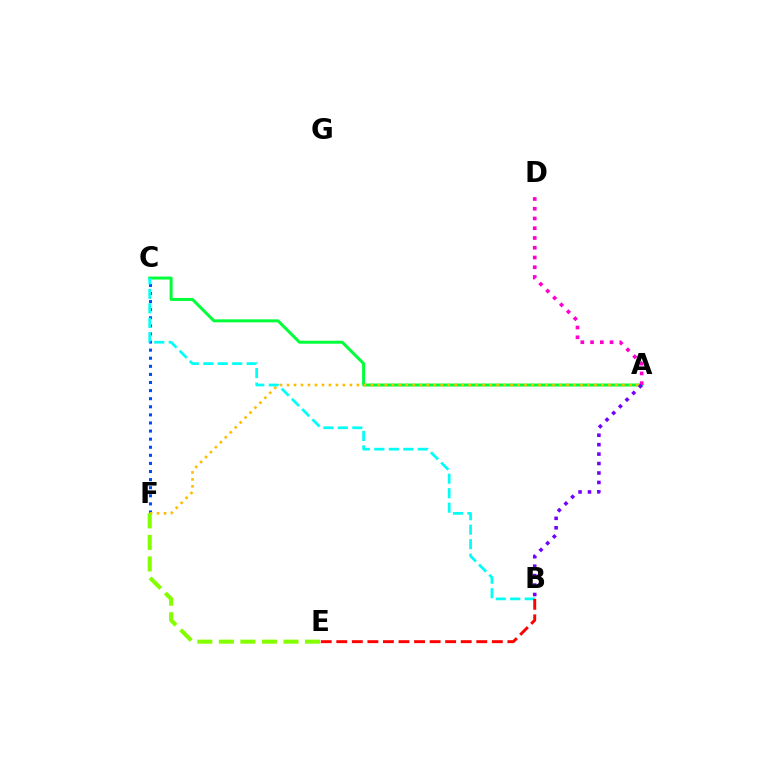{('C', 'F'): [{'color': '#004bff', 'line_style': 'dotted', 'thickness': 2.2}], ('A', 'C'): [{'color': '#00ff39', 'line_style': 'solid', 'thickness': 2.15}], ('A', 'F'): [{'color': '#ffbd00', 'line_style': 'dotted', 'thickness': 1.9}], ('E', 'F'): [{'color': '#84ff00', 'line_style': 'dashed', 'thickness': 2.93}], ('B', 'C'): [{'color': '#00fff6', 'line_style': 'dashed', 'thickness': 1.97}], ('B', 'E'): [{'color': '#ff0000', 'line_style': 'dashed', 'thickness': 2.11}], ('A', 'D'): [{'color': '#ff00cf', 'line_style': 'dotted', 'thickness': 2.65}], ('A', 'B'): [{'color': '#7200ff', 'line_style': 'dotted', 'thickness': 2.57}]}